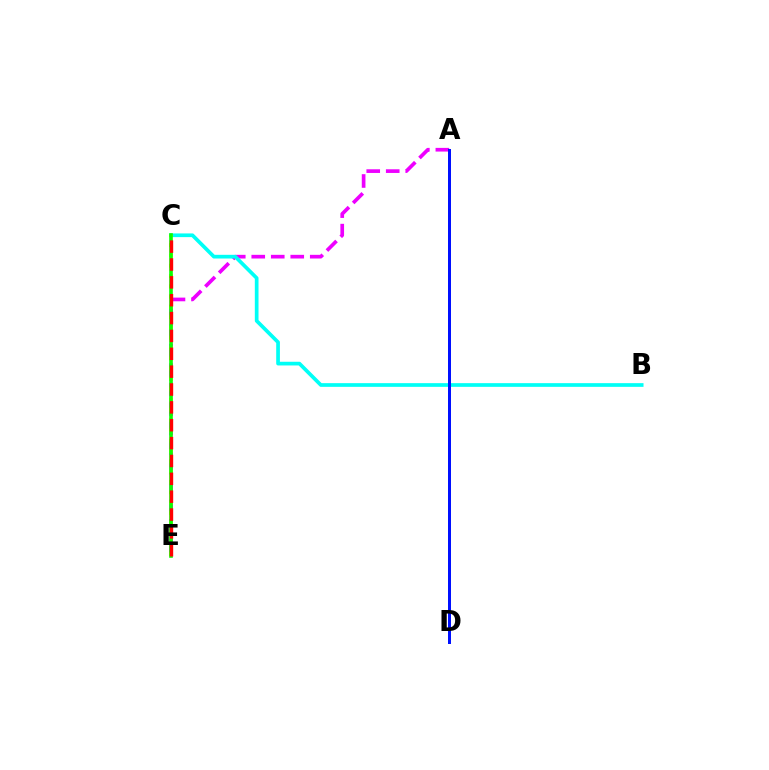{('A', 'E'): [{'color': '#ee00ff', 'line_style': 'dashed', 'thickness': 2.65}], ('B', 'C'): [{'color': '#00fff6', 'line_style': 'solid', 'thickness': 2.66}], ('C', 'E'): [{'color': '#fcf500', 'line_style': 'dotted', 'thickness': 2.8}, {'color': '#08ff00', 'line_style': 'solid', 'thickness': 2.61}, {'color': '#ff0000', 'line_style': 'dashed', 'thickness': 2.43}], ('A', 'D'): [{'color': '#0010ff', 'line_style': 'solid', 'thickness': 2.15}]}